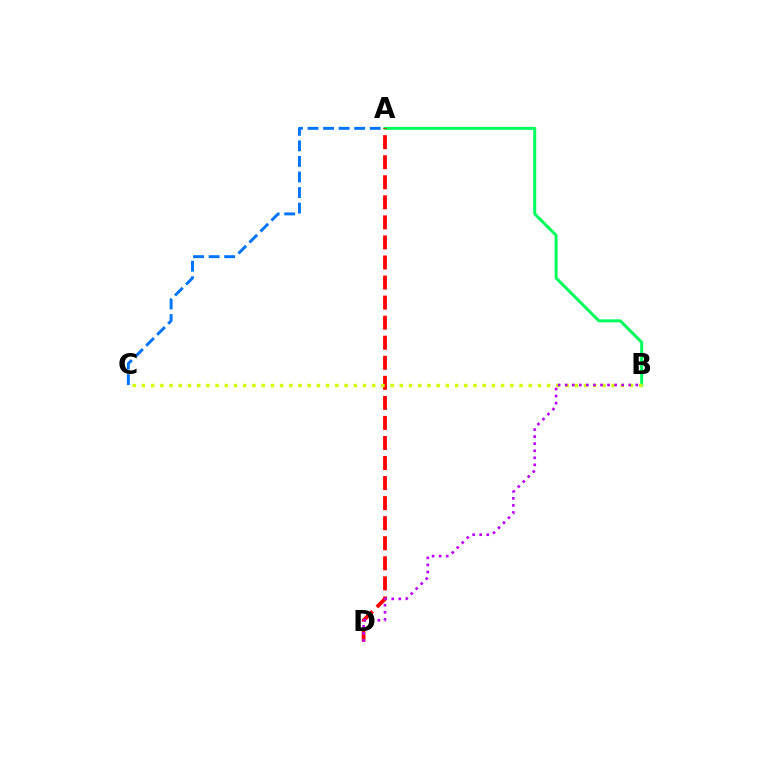{('A', 'C'): [{'color': '#0074ff', 'line_style': 'dashed', 'thickness': 2.11}], ('A', 'B'): [{'color': '#00ff5c', 'line_style': 'solid', 'thickness': 2.16}], ('A', 'D'): [{'color': '#ff0000', 'line_style': 'dashed', 'thickness': 2.72}], ('B', 'C'): [{'color': '#d1ff00', 'line_style': 'dotted', 'thickness': 2.5}], ('B', 'D'): [{'color': '#b900ff', 'line_style': 'dotted', 'thickness': 1.92}]}